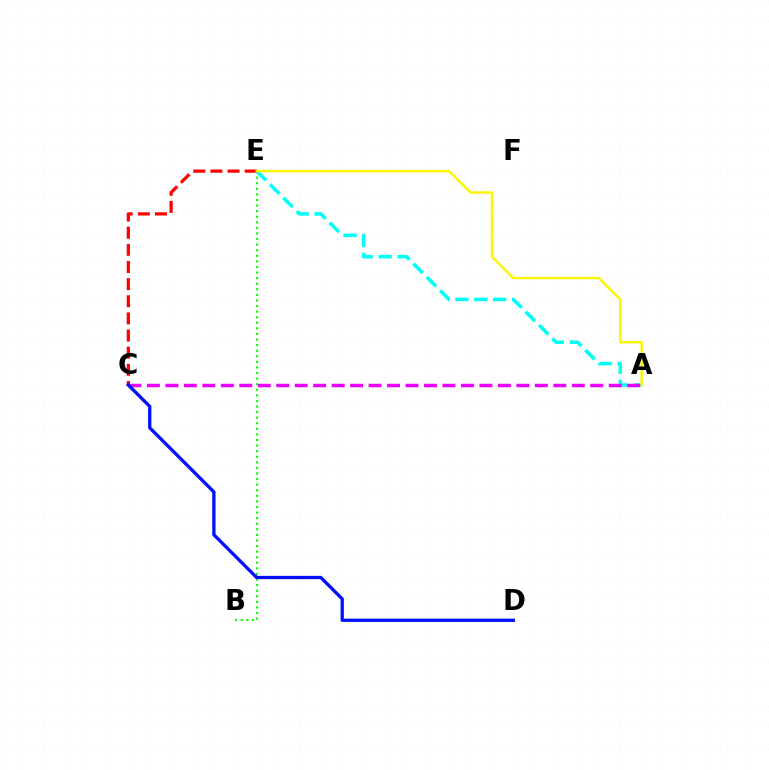{('B', 'E'): [{'color': '#08ff00', 'line_style': 'dotted', 'thickness': 1.52}], ('A', 'E'): [{'color': '#00fff6', 'line_style': 'dashed', 'thickness': 2.56}, {'color': '#fcf500', 'line_style': 'solid', 'thickness': 1.73}], ('C', 'E'): [{'color': '#ff0000', 'line_style': 'dashed', 'thickness': 2.33}], ('A', 'C'): [{'color': '#ee00ff', 'line_style': 'dashed', 'thickness': 2.51}], ('C', 'D'): [{'color': '#0010ff', 'line_style': 'solid', 'thickness': 2.38}]}